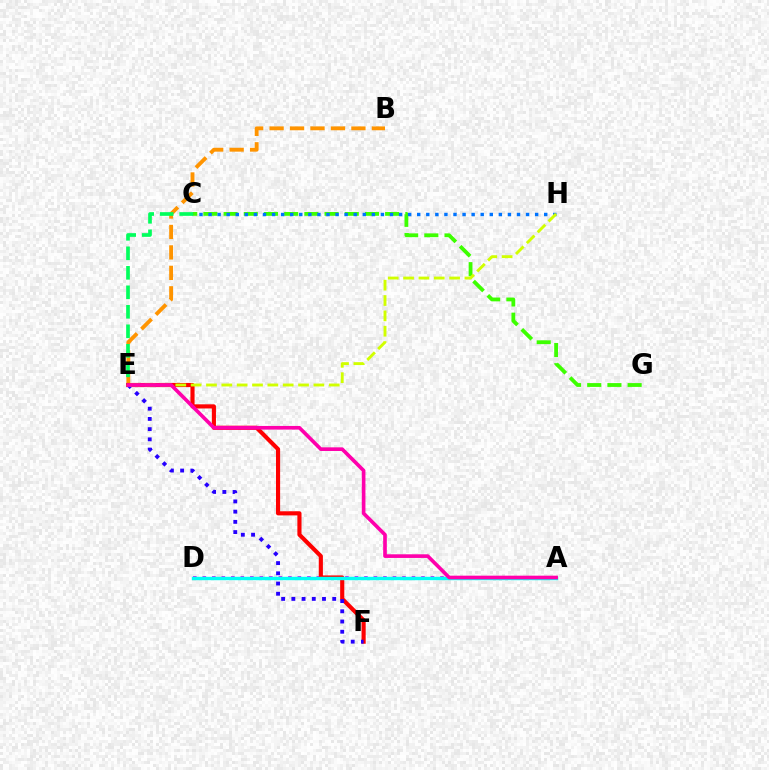{('B', 'E'): [{'color': '#ff9400', 'line_style': 'dashed', 'thickness': 2.78}], ('C', 'G'): [{'color': '#3dff00', 'line_style': 'dashed', 'thickness': 2.74}], ('C', 'E'): [{'color': '#00ff5c', 'line_style': 'dashed', 'thickness': 2.65}], ('A', 'D'): [{'color': '#b900ff', 'line_style': 'dotted', 'thickness': 2.58}, {'color': '#00fff6', 'line_style': 'solid', 'thickness': 2.45}], ('E', 'F'): [{'color': '#ff0000', 'line_style': 'solid', 'thickness': 2.97}, {'color': '#2500ff', 'line_style': 'dotted', 'thickness': 2.78}], ('C', 'H'): [{'color': '#0074ff', 'line_style': 'dotted', 'thickness': 2.46}], ('E', 'H'): [{'color': '#d1ff00', 'line_style': 'dashed', 'thickness': 2.08}], ('A', 'E'): [{'color': '#ff00ac', 'line_style': 'solid', 'thickness': 2.63}]}